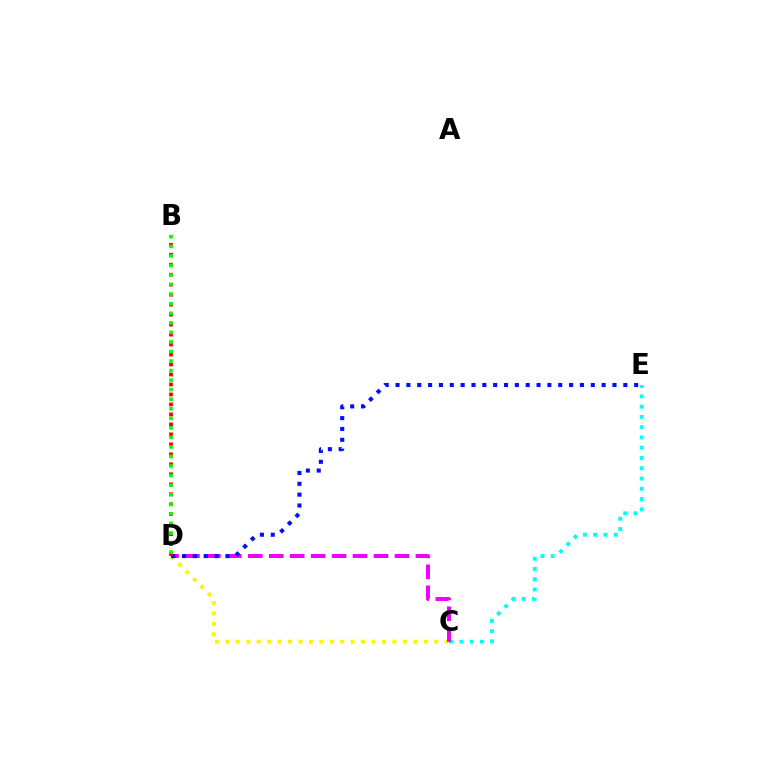{('C', 'D'): [{'color': '#fcf500', 'line_style': 'dotted', 'thickness': 2.84}, {'color': '#ee00ff', 'line_style': 'dashed', 'thickness': 2.85}], ('C', 'E'): [{'color': '#00fff6', 'line_style': 'dotted', 'thickness': 2.79}], ('D', 'E'): [{'color': '#0010ff', 'line_style': 'dotted', 'thickness': 2.95}], ('B', 'D'): [{'color': '#ff0000', 'line_style': 'dotted', 'thickness': 2.71}, {'color': '#08ff00', 'line_style': 'dotted', 'thickness': 2.6}]}